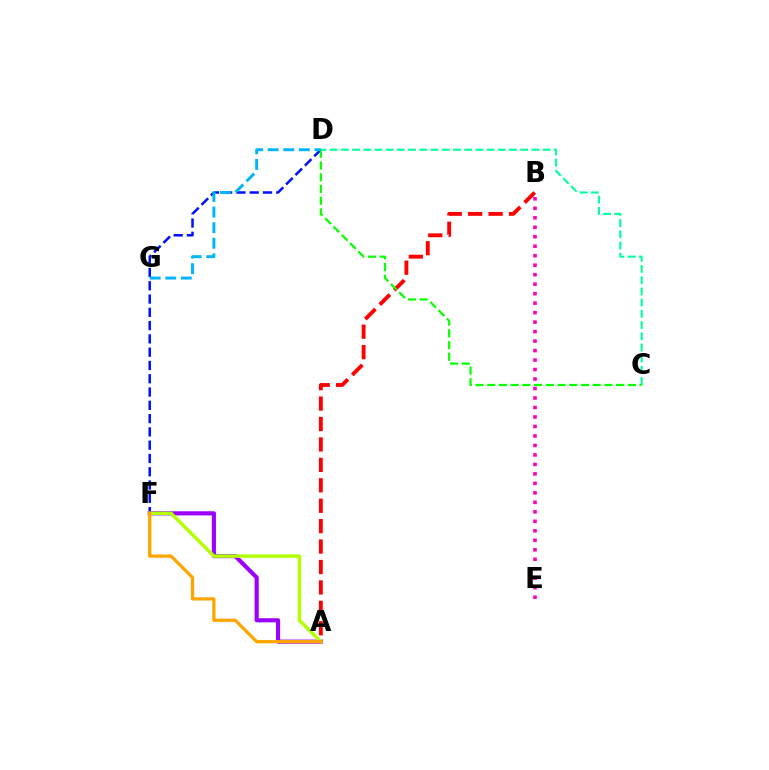{('D', 'F'): [{'color': '#0010ff', 'line_style': 'dashed', 'thickness': 1.8}], ('B', 'E'): [{'color': '#ff00bd', 'line_style': 'dotted', 'thickness': 2.58}], ('A', 'F'): [{'color': '#9b00ff', 'line_style': 'solid', 'thickness': 2.98}, {'color': '#b3ff00', 'line_style': 'solid', 'thickness': 2.49}, {'color': '#ffa500', 'line_style': 'solid', 'thickness': 2.35}], ('C', 'D'): [{'color': '#00ff9d', 'line_style': 'dashed', 'thickness': 1.52}, {'color': '#08ff00', 'line_style': 'dashed', 'thickness': 1.59}], ('A', 'B'): [{'color': '#ff0000', 'line_style': 'dashed', 'thickness': 2.78}], ('D', 'G'): [{'color': '#00b5ff', 'line_style': 'dashed', 'thickness': 2.12}]}